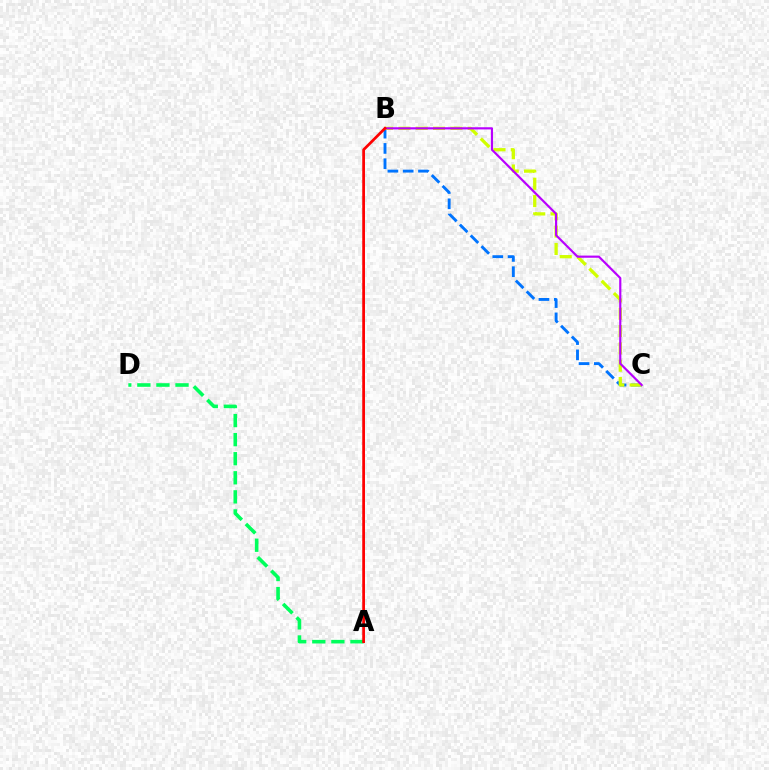{('B', 'C'): [{'color': '#0074ff', 'line_style': 'dashed', 'thickness': 2.08}, {'color': '#d1ff00', 'line_style': 'dashed', 'thickness': 2.35}, {'color': '#b900ff', 'line_style': 'solid', 'thickness': 1.56}], ('A', 'D'): [{'color': '#00ff5c', 'line_style': 'dashed', 'thickness': 2.59}], ('A', 'B'): [{'color': '#ff0000', 'line_style': 'solid', 'thickness': 1.97}]}